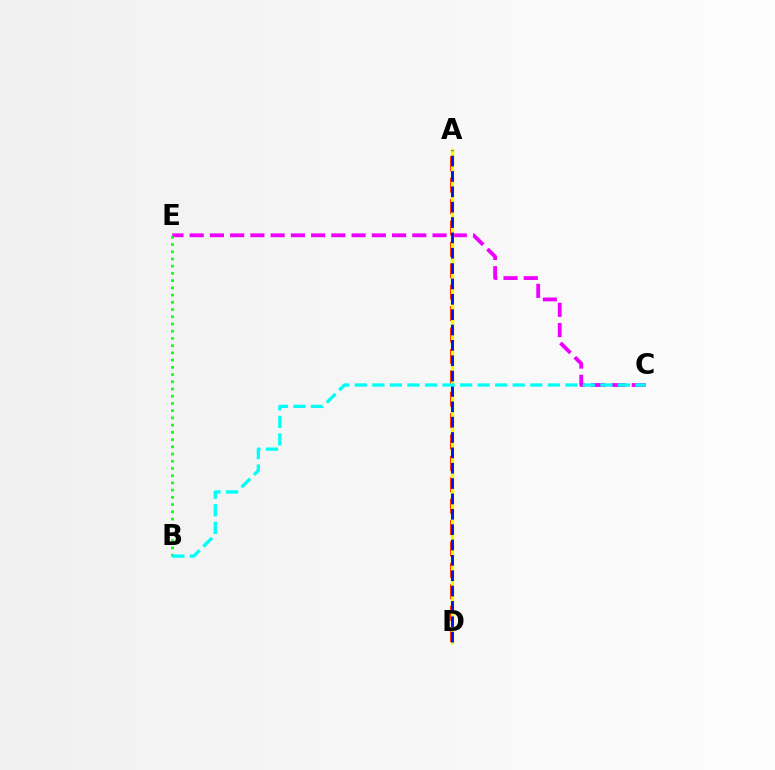{('A', 'D'): [{'color': '#ff0000', 'line_style': 'dashed', 'thickness': 2.91}, {'color': '#fcf500', 'line_style': 'solid', 'thickness': 2.49}, {'color': '#0010ff', 'line_style': 'dashed', 'thickness': 2.09}], ('C', 'E'): [{'color': '#ee00ff', 'line_style': 'dashed', 'thickness': 2.75}], ('B', 'E'): [{'color': '#08ff00', 'line_style': 'dotted', 'thickness': 1.96}], ('B', 'C'): [{'color': '#00fff6', 'line_style': 'dashed', 'thickness': 2.38}]}